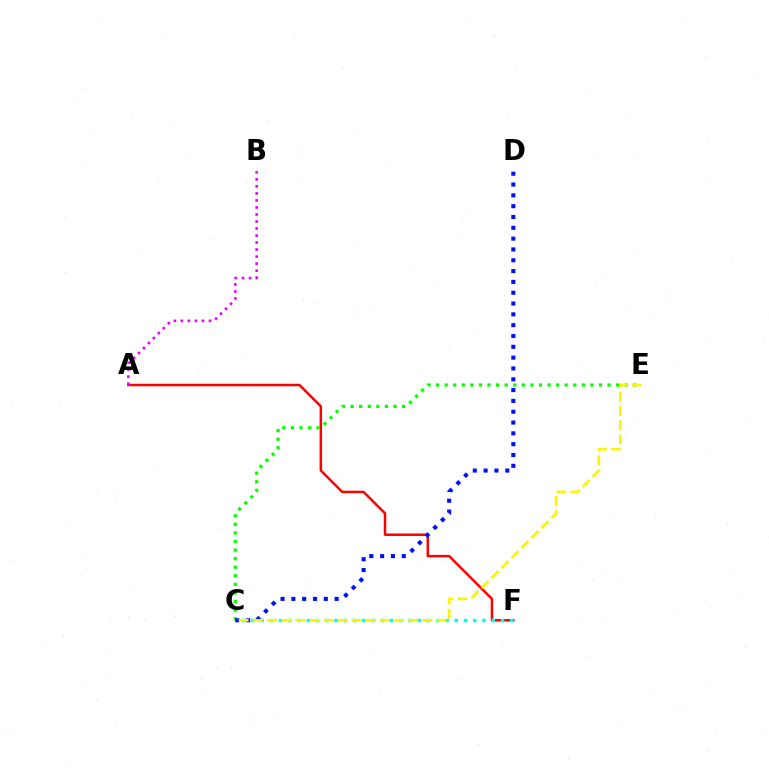{('A', 'F'): [{'color': '#ff0000', 'line_style': 'solid', 'thickness': 1.8}], ('C', 'F'): [{'color': '#00fff6', 'line_style': 'dotted', 'thickness': 2.51}], ('C', 'E'): [{'color': '#08ff00', 'line_style': 'dotted', 'thickness': 2.33}, {'color': '#fcf500', 'line_style': 'dashed', 'thickness': 1.92}], ('C', 'D'): [{'color': '#0010ff', 'line_style': 'dotted', 'thickness': 2.94}], ('A', 'B'): [{'color': '#ee00ff', 'line_style': 'dotted', 'thickness': 1.91}]}